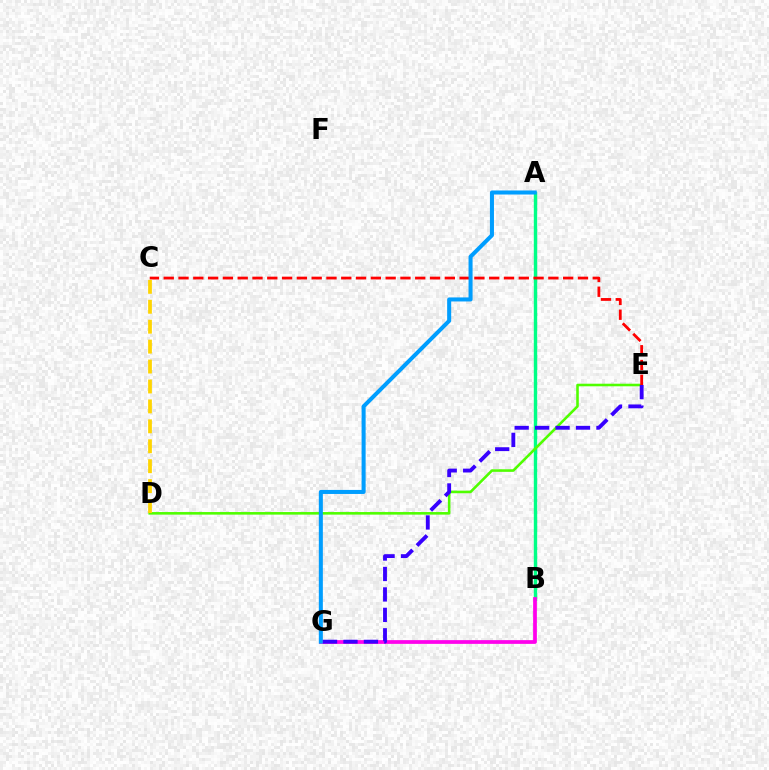{('A', 'B'): [{'color': '#00ff86', 'line_style': 'solid', 'thickness': 2.44}], ('D', 'E'): [{'color': '#4fff00', 'line_style': 'solid', 'thickness': 1.86}], ('B', 'G'): [{'color': '#ff00ed', 'line_style': 'solid', 'thickness': 2.69}], ('C', 'E'): [{'color': '#ff0000', 'line_style': 'dashed', 'thickness': 2.01}], ('C', 'D'): [{'color': '#ffd500', 'line_style': 'dashed', 'thickness': 2.71}], ('A', 'G'): [{'color': '#009eff', 'line_style': 'solid', 'thickness': 2.91}], ('E', 'G'): [{'color': '#3700ff', 'line_style': 'dashed', 'thickness': 2.78}]}